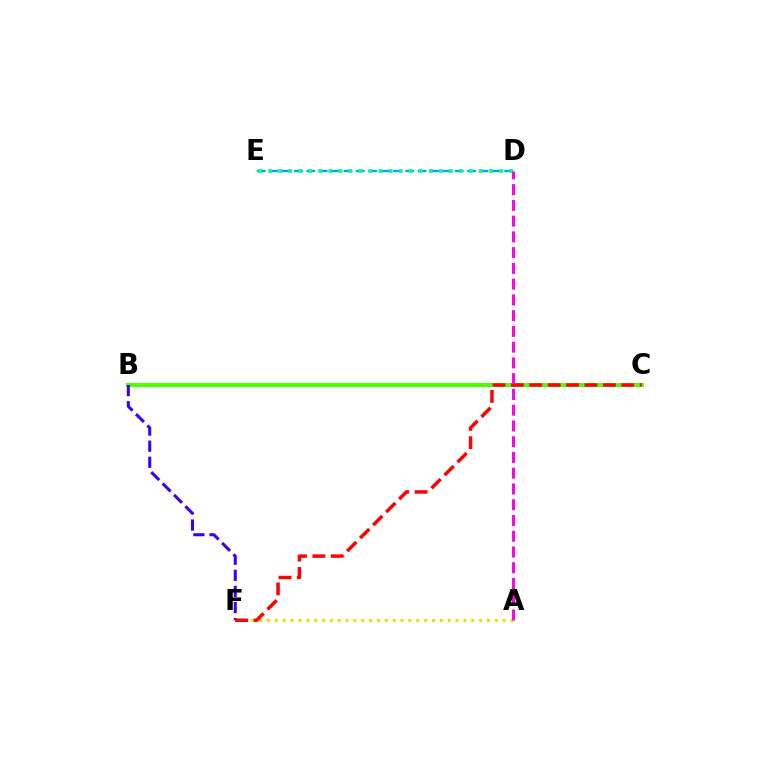{('A', 'F'): [{'color': '#ffd500', 'line_style': 'dotted', 'thickness': 2.13}], ('D', 'E'): [{'color': '#009eff', 'line_style': 'dashed', 'thickness': 1.68}, {'color': '#00ff86', 'line_style': 'dotted', 'thickness': 2.73}], ('B', 'C'): [{'color': '#4fff00', 'line_style': 'solid', 'thickness': 2.88}], ('B', 'F'): [{'color': '#3700ff', 'line_style': 'dashed', 'thickness': 2.19}], ('C', 'F'): [{'color': '#ff0000', 'line_style': 'dashed', 'thickness': 2.5}], ('A', 'D'): [{'color': '#ff00ed', 'line_style': 'dashed', 'thickness': 2.14}]}